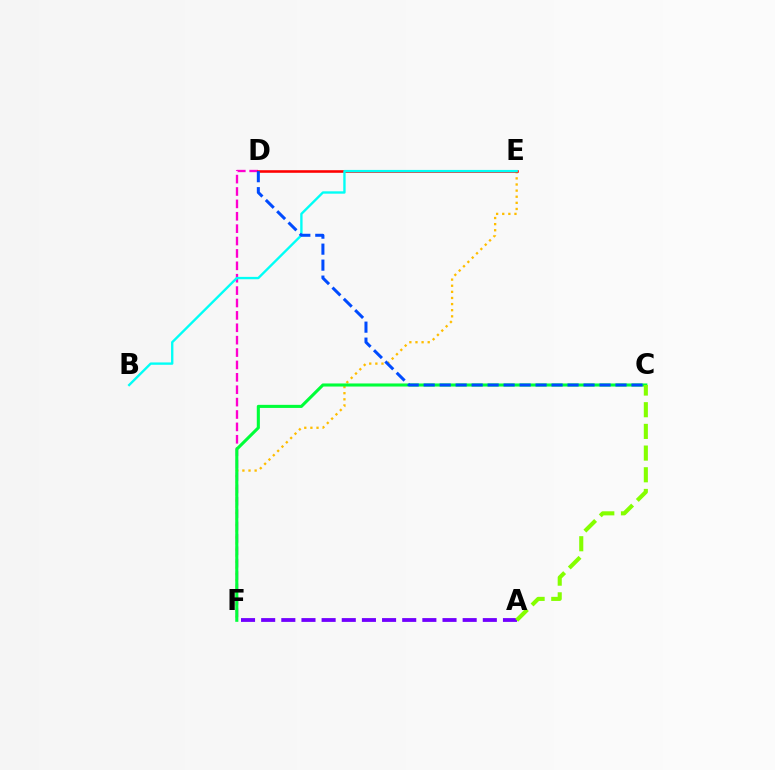{('E', 'F'): [{'color': '#ffbd00', 'line_style': 'dotted', 'thickness': 1.66}], ('D', 'F'): [{'color': '#ff00cf', 'line_style': 'dashed', 'thickness': 1.68}], ('D', 'E'): [{'color': '#ff0000', 'line_style': 'solid', 'thickness': 1.86}], ('C', 'F'): [{'color': '#00ff39', 'line_style': 'solid', 'thickness': 2.22}], ('A', 'F'): [{'color': '#7200ff', 'line_style': 'dashed', 'thickness': 2.74}], ('B', 'E'): [{'color': '#00fff6', 'line_style': 'solid', 'thickness': 1.7}], ('C', 'D'): [{'color': '#004bff', 'line_style': 'dashed', 'thickness': 2.17}], ('A', 'C'): [{'color': '#84ff00', 'line_style': 'dashed', 'thickness': 2.95}]}